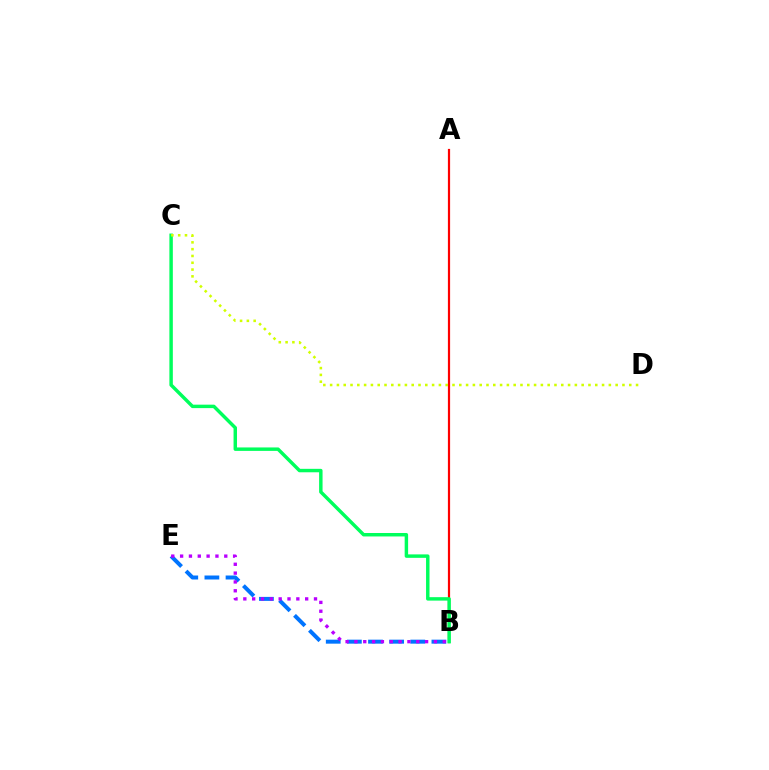{('A', 'B'): [{'color': '#ff0000', 'line_style': 'solid', 'thickness': 1.59}], ('B', 'E'): [{'color': '#0074ff', 'line_style': 'dashed', 'thickness': 2.87}, {'color': '#b900ff', 'line_style': 'dotted', 'thickness': 2.4}], ('B', 'C'): [{'color': '#00ff5c', 'line_style': 'solid', 'thickness': 2.48}], ('C', 'D'): [{'color': '#d1ff00', 'line_style': 'dotted', 'thickness': 1.85}]}